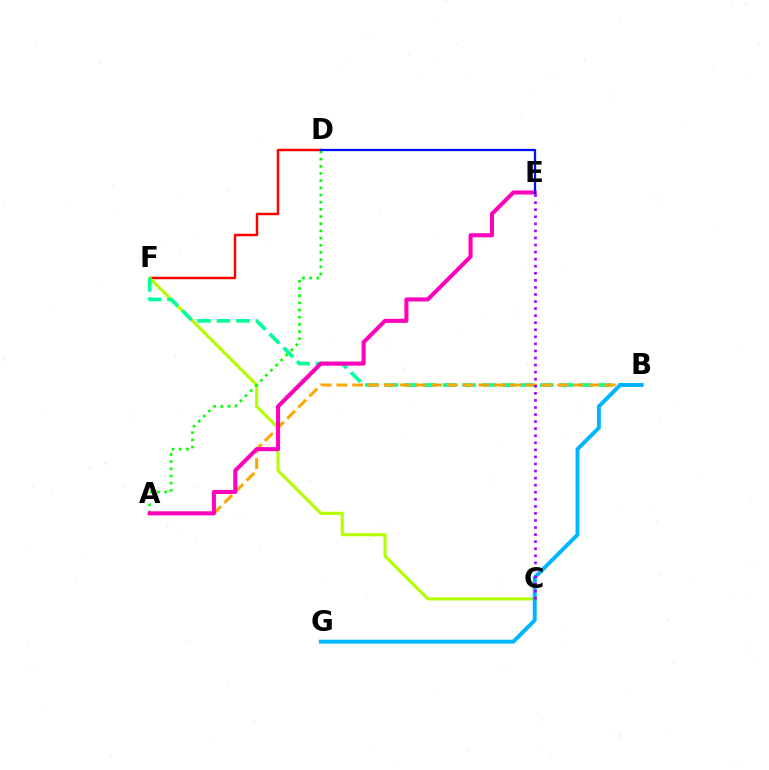{('D', 'F'): [{'color': '#ff0000', 'line_style': 'solid', 'thickness': 1.78}], ('C', 'F'): [{'color': '#b3ff00', 'line_style': 'solid', 'thickness': 2.24}], ('B', 'F'): [{'color': '#00ff9d', 'line_style': 'dashed', 'thickness': 2.64}], ('A', 'B'): [{'color': '#ffa500', 'line_style': 'dashed', 'thickness': 2.14}], ('A', 'D'): [{'color': '#08ff00', 'line_style': 'dotted', 'thickness': 1.95}], ('B', 'G'): [{'color': '#00b5ff', 'line_style': 'solid', 'thickness': 2.82}], ('A', 'E'): [{'color': '#ff00bd', 'line_style': 'solid', 'thickness': 2.93}], ('D', 'E'): [{'color': '#0010ff', 'line_style': 'solid', 'thickness': 1.63}], ('C', 'E'): [{'color': '#9b00ff', 'line_style': 'dotted', 'thickness': 1.92}]}